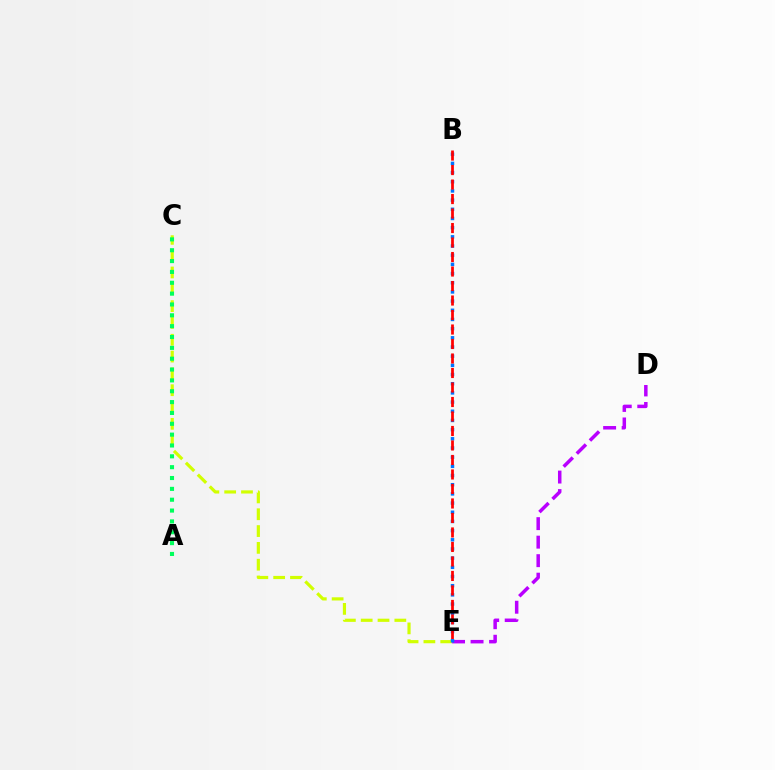{('C', 'E'): [{'color': '#d1ff00', 'line_style': 'dashed', 'thickness': 2.28}], ('A', 'C'): [{'color': '#00ff5c', 'line_style': 'dotted', 'thickness': 2.95}], ('D', 'E'): [{'color': '#b900ff', 'line_style': 'dashed', 'thickness': 2.51}], ('B', 'E'): [{'color': '#0074ff', 'line_style': 'dotted', 'thickness': 2.49}, {'color': '#ff0000', 'line_style': 'dashed', 'thickness': 1.97}]}